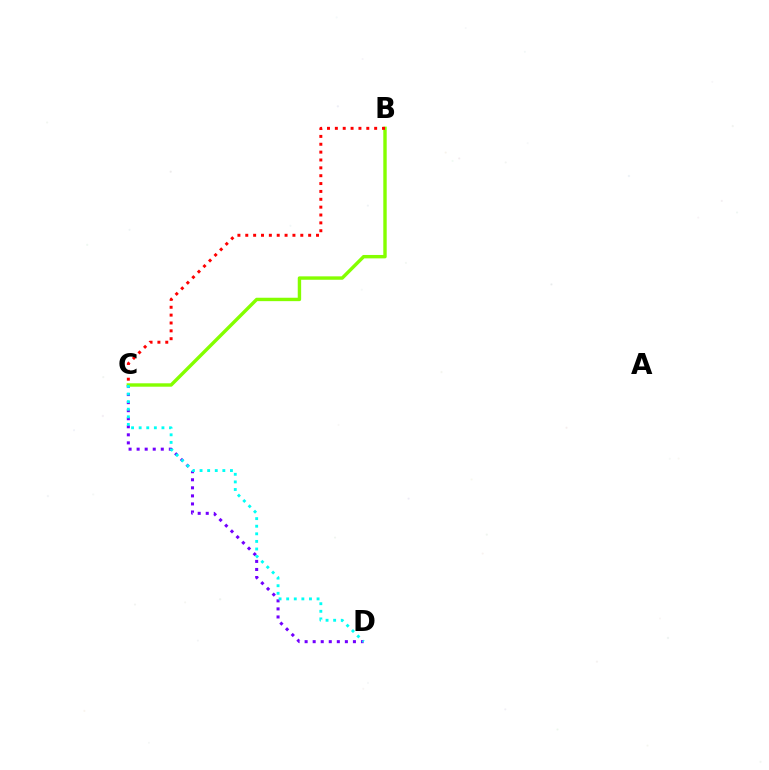{('C', 'D'): [{'color': '#7200ff', 'line_style': 'dotted', 'thickness': 2.19}, {'color': '#00fff6', 'line_style': 'dotted', 'thickness': 2.06}], ('B', 'C'): [{'color': '#84ff00', 'line_style': 'solid', 'thickness': 2.45}, {'color': '#ff0000', 'line_style': 'dotted', 'thickness': 2.14}]}